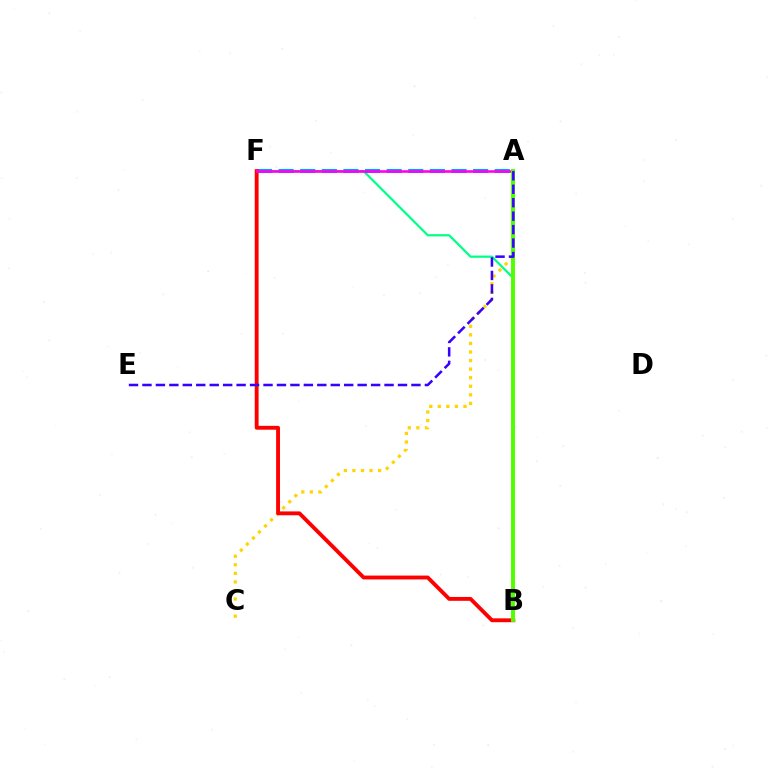{('B', 'F'): [{'color': '#00ff86', 'line_style': 'solid', 'thickness': 1.6}, {'color': '#ff0000', 'line_style': 'solid', 'thickness': 2.78}], ('A', 'F'): [{'color': '#009eff', 'line_style': 'dashed', 'thickness': 2.94}, {'color': '#ff00ed', 'line_style': 'solid', 'thickness': 1.88}], ('A', 'C'): [{'color': '#ffd500', 'line_style': 'dotted', 'thickness': 2.33}], ('A', 'B'): [{'color': '#4fff00', 'line_style': 'solid', 'thickness': 2.83}], ('A', 'E'): [{'color': '#3700ff', 'line_style': 'dashed', 'thickness': 1.83}]}